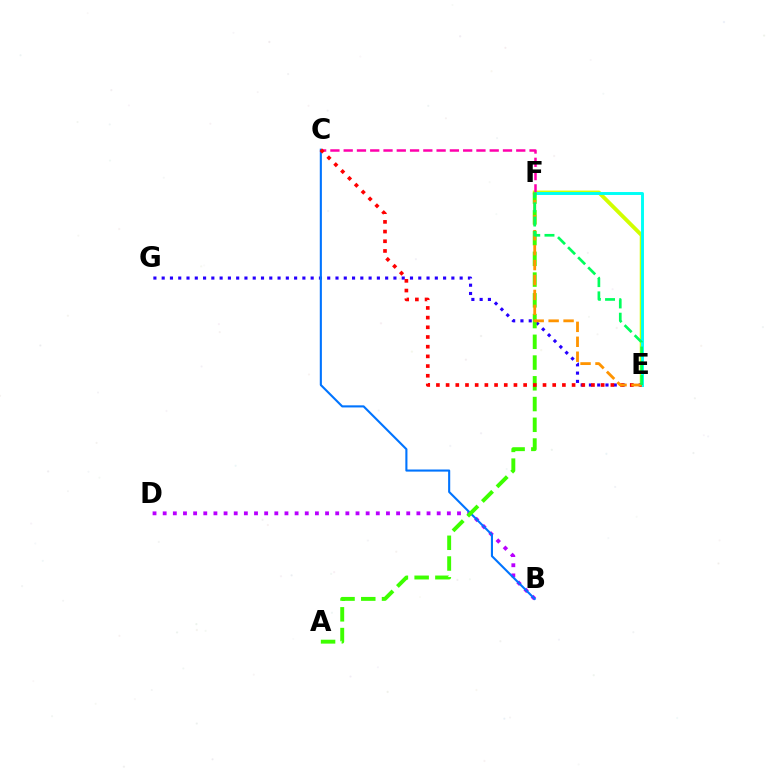{('E', 'G'): [{'color': '#2500ff', 'line_style': 'dotted', 'thickness': 2.25}], ('B', 'D'): [{'color': '#b900ff', 'line_style': 'dotted', 'thickness': 2.76}], ('E', 'F'): [{'color': '#d1ff00', 'line_style': 'solid', 'thickness': 2.77}, {'color': '#00fff6', 'line_style': 'solid', 'thickness': 2.12}, {'color': '#ff9400', 'line_style': 'dashed', 'thickness': 2.03}, {'color': '#00ff5c', 'line_style': 'dashed', 'thickness': 1.93}], ('B', 'C'): [{'color': '#0074ff', 'line_style': 'solid', 'thickness': 1.52}], ('C', 'F'): [{'color': '#ff00ac', 'line_style': 'dashed', 'thickness': 1.8}], ('A', 'F'): [{'color': '#3dff00', 'line_style': 'dashed', 'thickness': 2.82}], ('C', 'E'): [{'color': '#ff0000', 'line_style': 'dotted', 'thickness': 2.63}]}